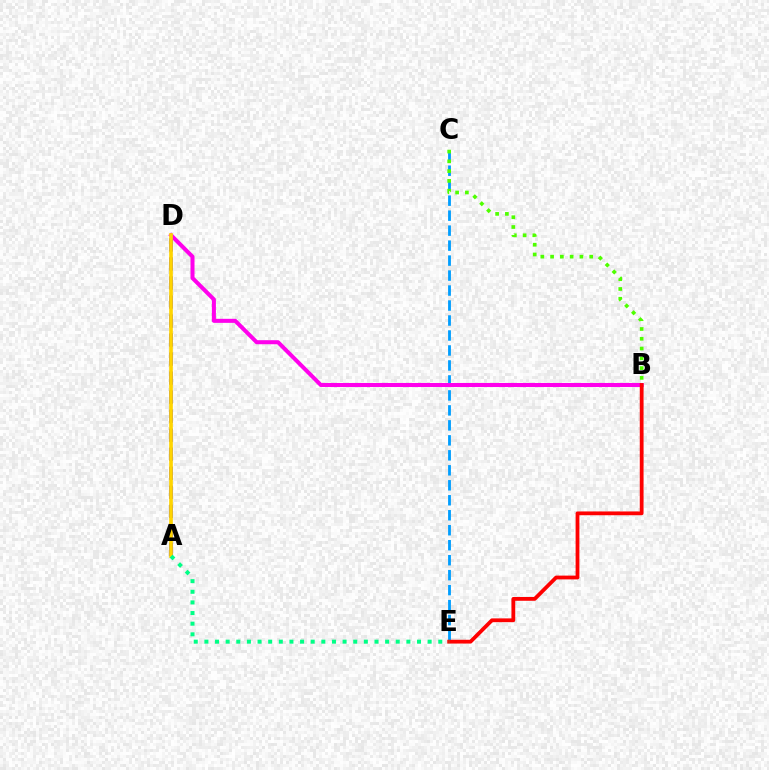{('C', 'E'): [{'color': '#009eff', 'line_style': 'dashed', 'thickness': 2.04}], ('A', 'D'): [{'color': '#3700ff', 'line_style': 'dashed', 'thickness': 2.58}, {'color': '#ffd500', 'line_style': 'solid', 'thickness': 2.64}], ('B', 'C'): [{'color': '#4fff00', 'line_style': 'dotted', 'thickness': 2.66}], ('B', 'D'): [{'color': '#ff00ed', 'line_style': 'solid', 'thickness': 2.9}], ('B', 'E'): [{'color': '#ff0000', 'line_style': 'solid', 'thickness': 2.73}], ('A', 'E'): [{'color': '#00ff86', 'line_style': 'dotted', 'thickness': 2.89}]}